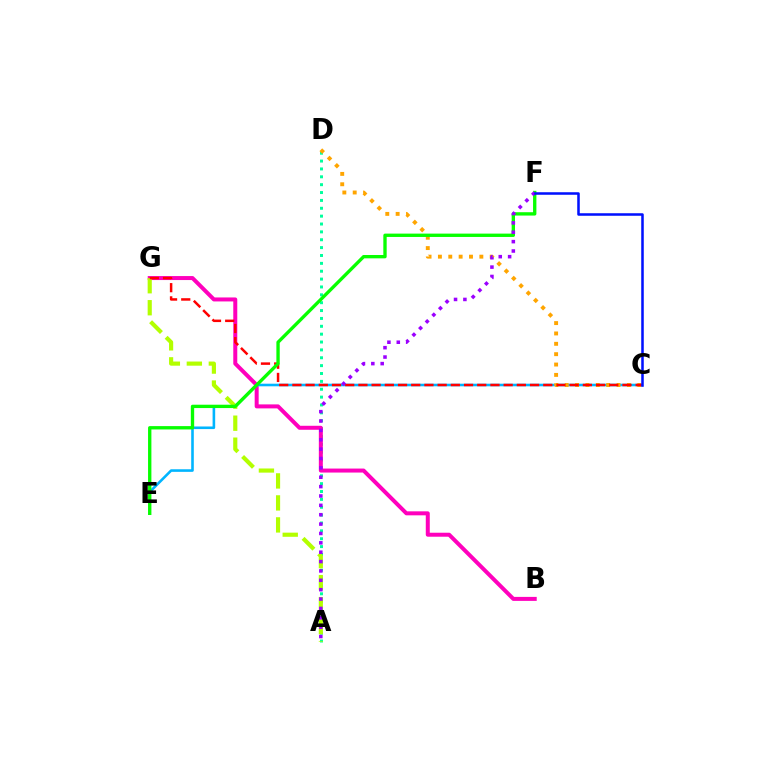{('A', 'D'): [{'color': '#00ff9d', 'line_style': 'dotted', 'thickness': 2.14}], ('B', 'G'): [{'color': '#ff00bd', 'line_style': 'solid', 'thickness': 2.87}], ('C', 'E'): [{'color': '#00b5ff', 'line_style': 'solid', 'thickness': 1.87}], ('C', 'D'): [{'color': '#ffa500', 'line_style': 'dotted', 'thickness': 2.81}], ('A', 'G'): [{'color': '#b3ff00', 'line_style': 'dashed', 'thickness': 2.99}], ('C', 'G'): [{'color': '#ff0000', 'line_style': 'dashed', 'thickness': 1.79}], ('E', 'F'): [{'color': '#08ff00', 'line_style': 'solid', 'thickness': 2.41}], ('A', 'F'): [{'color': '#9b00ff', 'line_style': 'dotted', 'thickness': 2.55}], ('C', 'F'): [{'color': '#0010ff', 'line_style': 'solid', 'thickness': 1.82}]}